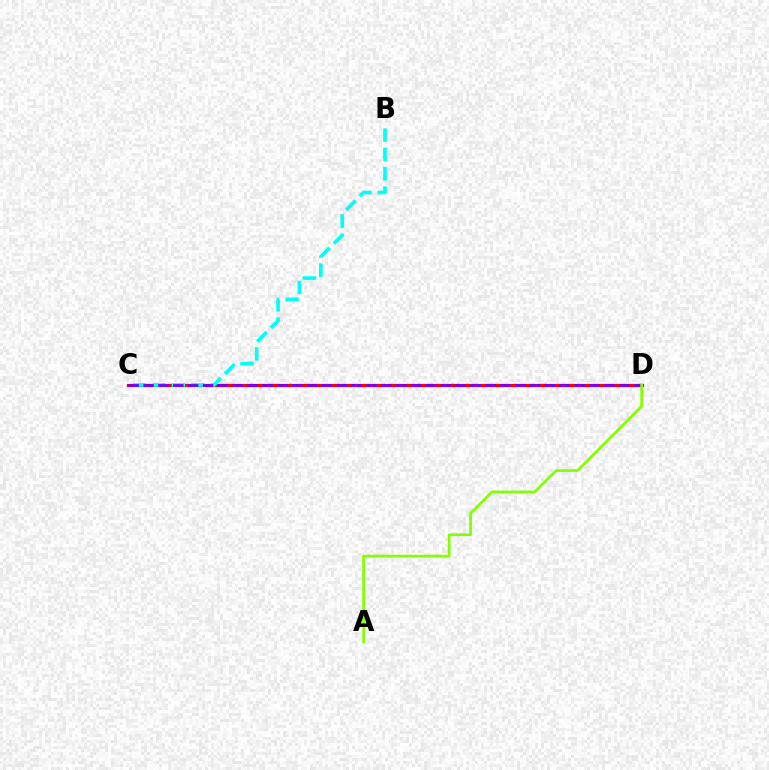{('C', 'D'): [{'color': '#ff0000', 'line_style': 'solid', 'thickness': 2.31}, {'color': '#7200ff', 'line_style': 'dashed', 'thickness': 2.02}], ('B', 'C'): [{'color': '#00fff6', 'line_style': 'dashed', 'thickness': 2.63}], ('A', 'D'): [{'color': '#84ff00', 'line_style': 'solid', 'thickness': 1.95}]}